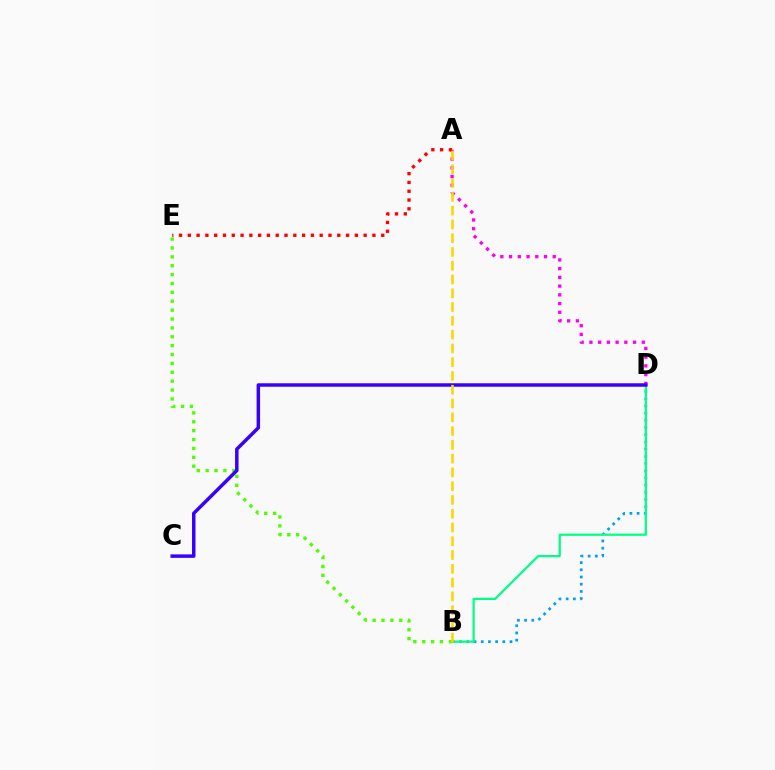{('A', 'D'): [{'color': '#ff00ed', 'line_style': 'dotted', 'thickness': 2.37}], ('B', 'D'): [{'color': '#009eff', 'line_style': 'dotted', 'thickness': 1.96}, {'color': '#00ff86', 'line_style': 'solid', 'thickness': 1.61}], ('A', 'E'): [{'color': '#ff0000', 'line_style': 'dotted', 'thickness': 2.39}], ('B', 'E'): [{'color': '#4fff00', 'line_style': 'dotted', 'thickness': 2.41}], ('C', 'D'): [{'color': '#3700ff', 'line_style': 'solid', 'thickness': 2.5}], ('A', 'B'): [{'color': '#ffd500', 'line_style': 'dashed', 'thickness': 1.87}]}